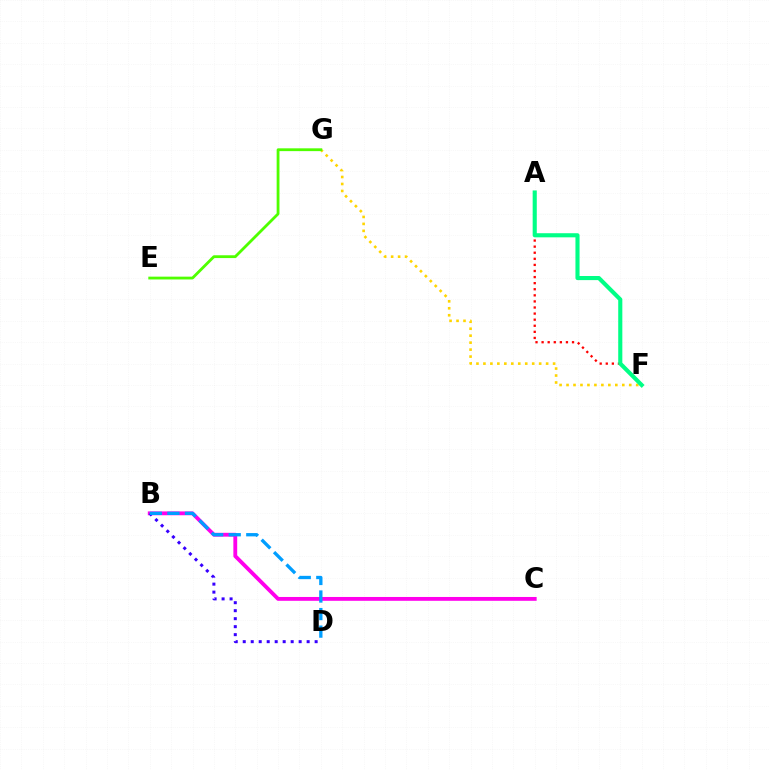{('B', 'C'): [{'color': '#ff00ed', 'line_style': 'solid', 'thickness': 2.76}], ('F', 'G'): [{'color': '#ffd500', 'line_style': 'dotted', 'thickness': 1.89}], ('A', 'F'): [{'color': '#ff0000', 'line_style': 'dotted', 'thickness': 1.65}, {'color': '#00ff86', 'line_style': 'solid', 'thickness': 2.96}], ('B', 'D'): [{'color': '#3700ff', 'line_style': 'dotted', 'thickness': 2.17}, {'color': '#009eff', 'line_style': 'dashed', 'thickness': 2.38}], ('E', 'G'): [{'color': '#4fff00', 'line_style': 'solid', 'thickness': 2.02}]}